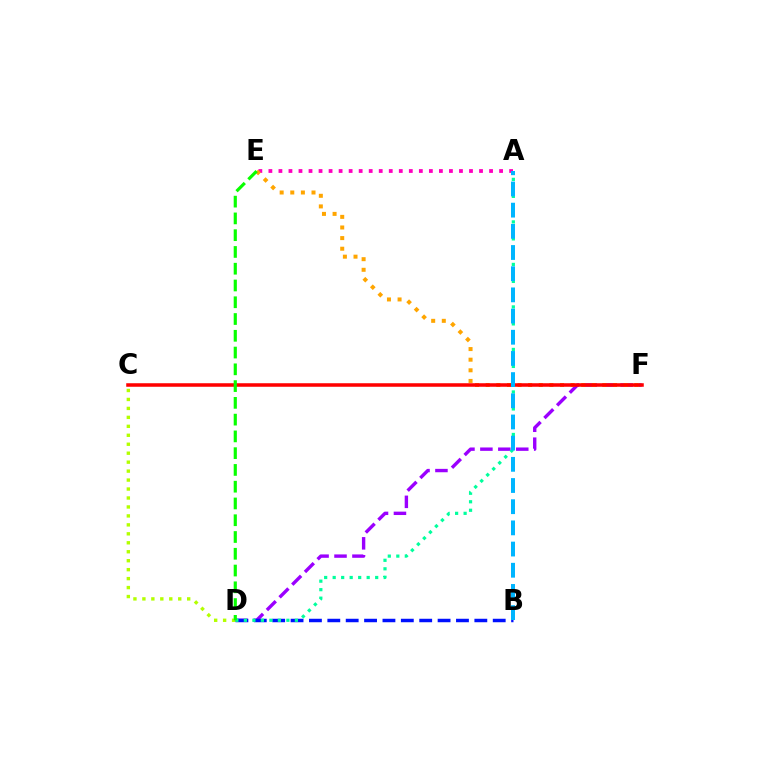{('D', 'F'): [{'color': '#9b00ff', 'line_style': 'dashed', 'thickness': 2.44}], ('B', 'D'): [{'color': '#0010ff', 'line_style': 'dashed', 'thickness': 2.5}], ('A', 'E'): [{'color': '#ff00bd', 'line_style': 'dotted', 'thickness': 2.73}], ('A', 'D'): [{'color': '#00ff9d', 'line_style': 'dotted', 'thickness': 2.31}], ('E', 'F'): [{'color': '#ffa500', 'line_style': 'dotted', 'thickness': 2.88}], ('C', 'D'): [{'color': '#b3ff00', 'line_style': 'dotted', 'thickness': 2.43}], ('C', 'F'): [{'color': '#ff0000', 'line_style': 'solid', 'thickness': 2.54}], ('A', 'B'): [{'color': '#00b5ff', 'line_style': 'dashed', 'thickness': 2.88}], ('D', 'E'): [{'color': '#08ff00', 'line_style': 'dashed', 'thickness': 2.28}]}